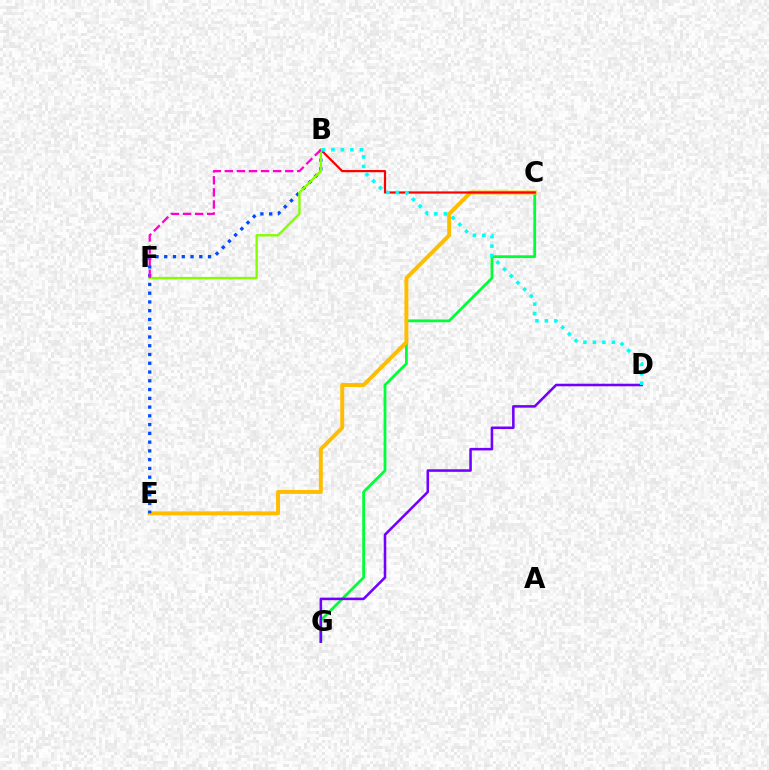{('C', 'G'): [{'color': '#00ff39', 'line_style': 'solid', 'thickness': 1.99}], ('D', 'G'): [{'color': '#7200ff', 'line_style': 'solid', 'thickness': 1.84}], ('C', 'E'): [{'color': '#ffbd00', 'line_style': 'solid', 'thickness': 2.84}], ('B', 'C'): [{'color': '#ff0000', 'line_style': 'solid', 'thickness': 1.59}], ('B', 'E'): [{'color': '#004bff', 'line_style': 'dotted', 'thickness': 2.38}], ('B', 'D'): [{'color': '#00fff6', 'line_style': 'dotted', 'thickness': 2.57}], ('B', 'F'): [{'color': '#84ff00', 'line_style': 'solid', 'thickness': 1.71}, {'color': '#ff00cf', 'line_style': 'dashed', 'thickness': 1.64}]}